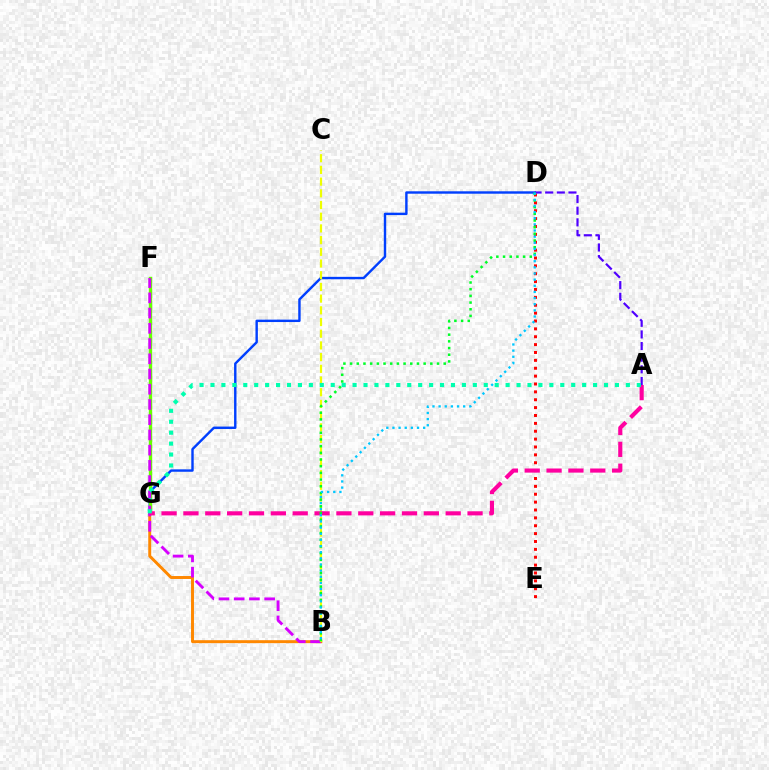{('B', 'G'): [{'color': '#ff8800', 'line_style': 'solid', 'thickness': 2.12}], ('D', 'G'): [{'color': '#003fff', 'line_style': 'solid', 'thickness': 1.74}], ('F', 'G'): [{'color': '#66ff00', 'line_style': 'solid', 'thickness': 2.42}], ('D', 'E'): [{'color': '#ff0000', 'line_style': 'dotted', 'thickness': 2.14}], ('B', 'F'): [{'color': '#d600ff', 'line_style': 'dashed', 'thickness': 2.07}], ('A', 'D'): [{'color': '#4f00ff', 'line_style': 'dashed', 'thickness': 1.58}], ('B', 'C'): [{'color': '#eeff00', 'line_style': 'dashed', 'thickness': 1.59}], ('A', 'G'): [{'color': '#ff00a0', 'line_style': 'dashed', 'thickness': 2.97}, {'color': '#00ffaf', 'line_style': 'dotted', 'thickness': 2.97}], ('B', 'D'): [{'color': '#00ff27', 'line_style': 'dotted', 'thickness': 1.82}, {'color': '#00c7ff', 'line_style': 'dotted', 'thickness': 1.67}]}